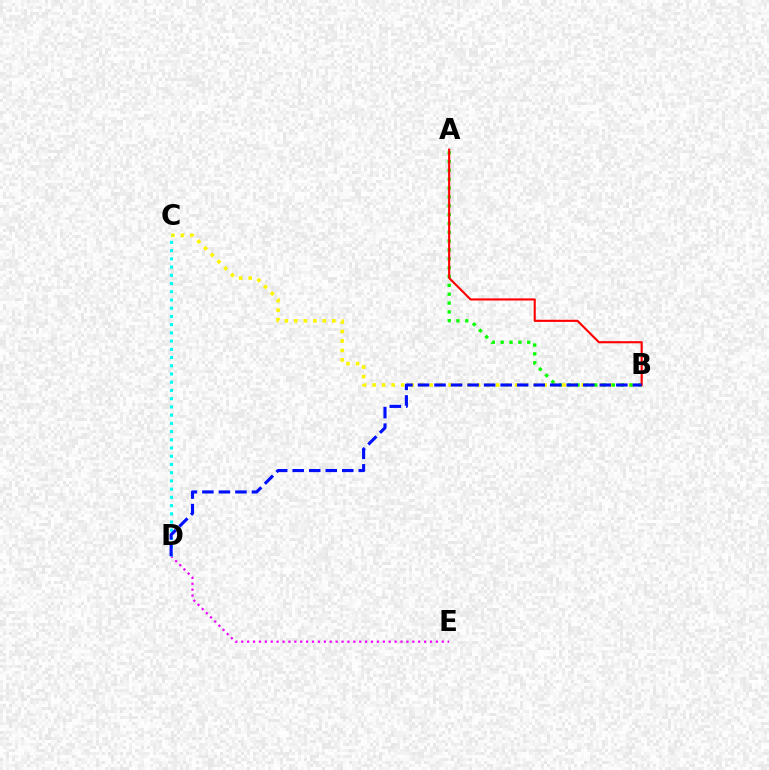{('B', 'C'): [{'color': '#fcf500', 'line_style': 'dotted', 'thickness': 2.58}], ('D', 'E'): [{'color': '#ee00ff', 'line_style': 'dotted', 'thickness': 1.6}], ('A', 'B'): [{'color': '#08ff00', 'line_style': 'dotted', 'thickness': 2.4}, {'color': '#ff0000', 'line_style': 'solid', 'thickness': 1.53}], ('C', 'D'): [{'color': '#00fff6', 'line_style': 'dotted', 'thickness': 2.23}], ('B', 'D'): [{'color': '#0010ff', 'line_style': 'dashed', 'thickness': 2.25}]}